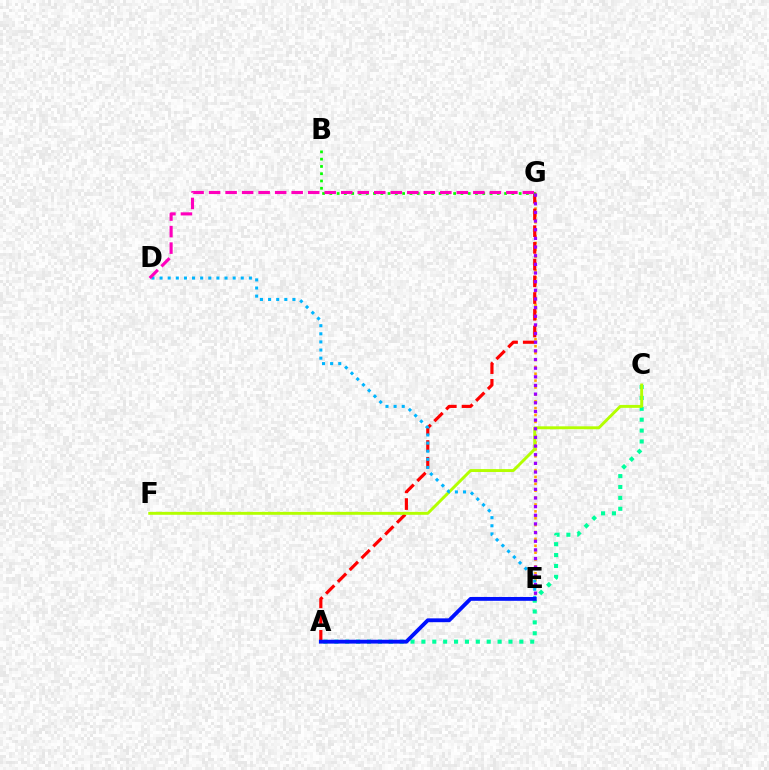{('E', 'G'): [{'color': '#ffa500', 'line_style': 'dotted', 'thickness': 1.87}, {'color': '#9b00ff', 'line_style': 'dotted', 'thickness': 2.35}], ('A', 'G'): [{'color': '#ff0000', 'line_style': 'dashed', 'thickness': 2.27}], ('B', 'G'): [{'color': '#08ff00', 'line_style': 'dotted', 'thickness': 1.98}], ('A', 'C'): [{'color': '#00ff9d', 'line_style': 'dotted', 'thickness': 2.96}], ('C', 'F'): [{'color': '#b3ff00', 'line_style': 'solid', 'thickness': 2.1}], ('D', 'E'): [{'color': '#00b5ff', 'line_style': 'dotted', 'thickness': 2.21}], ('A', 'E'): [{'color': '#0010ff', 'line_style': 'solid', 'thickness': 2.77}], ('D', 'G'): [{'color': '#ff00bd', 'line_style': 'dashed', 'thickness': 2.24}]}